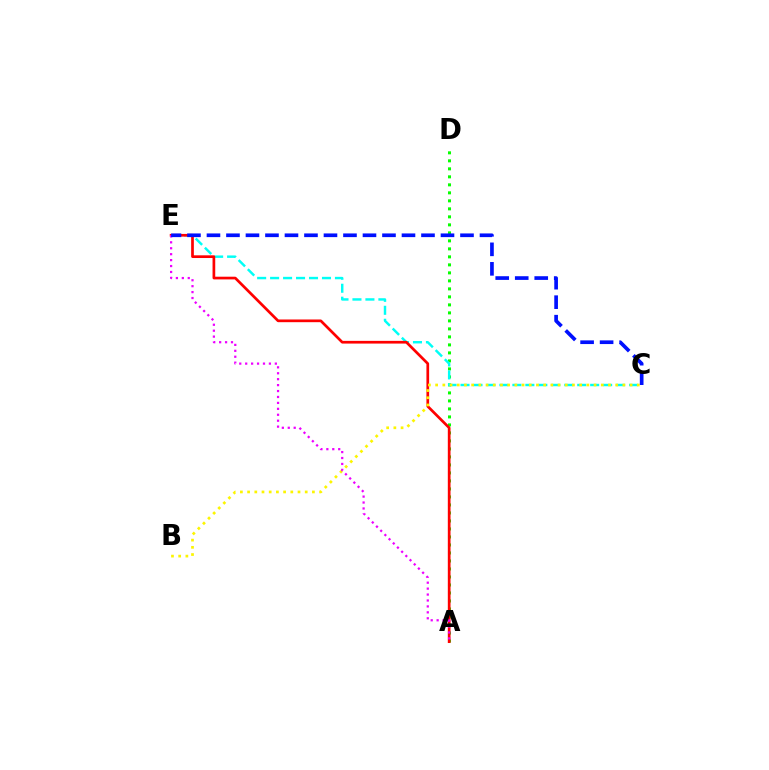{('A', 'D'): [{'color': '#08ff00', 'line_style': 'dotted', 'thickness': 2.17}], ('C', 'E'): [{'color': '#00fff6', 'line_style': 'dashed', 'thickness': 1.76}, {'color': '#0010ff', 'line_style': 'dashed', 'thickness': 2.65}], ('A', 'E'): [{'color': '#ff0000', 'line_style': 'solid', 'thickness': 1.95}, {'color': '#ee00ff', 'line_style': 'dotted', 'thickness': 1.61}], ('B', 'C'): [{'color': '#fcf500', 'line_style': 'dotted', 'thickness': 1.96}]}